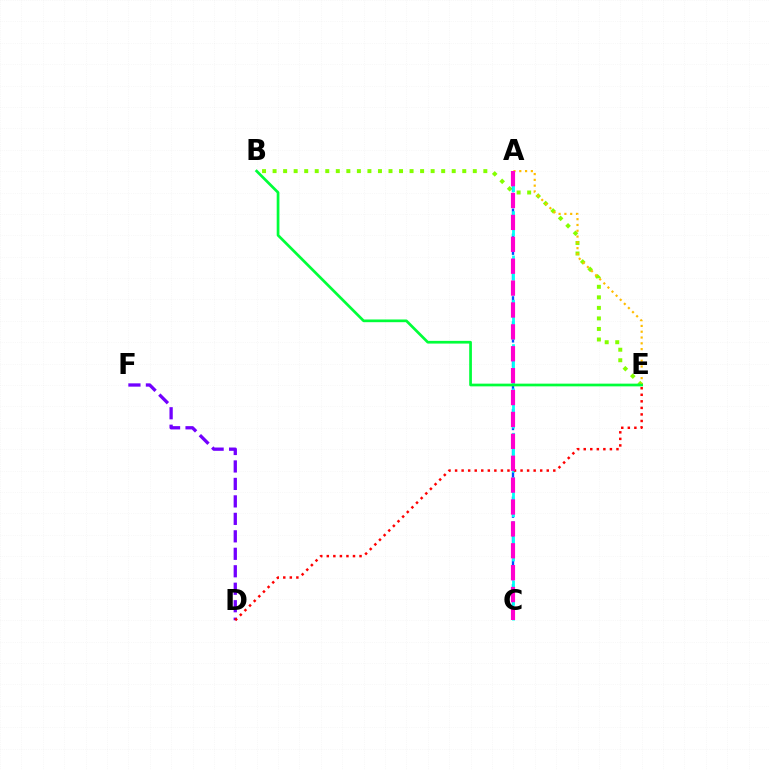{('B', 'E'): [{'color': '#84ff00', 'line_style': 'dotted', 'thickness': 2.86}, {'color': '#00ff39', 'line_style': 'solid', 'thickness': 1.95}], ('A', 'C'): [{'color': '#004bff', 'line_style': 'dashed', 'thickness': 1.7}, {'color': '#00fff6', 'line_style': 'dashed', 'thickness': 2.01}, {'color': '#ff00cf', 'line_style': 'dashed', 'thickness': 2.97}], ('A', 'E'): [{'color': '#ffbd00', 'line_style': 'dotted', 'thickness': 1.58}], ('D', 'F'): [{'color': '#7200ff', 'line_style': 'dashed', 'thickness': 2.37}], ('D', 'E'): [{'color': '#ff0000', 'line_style': 'dotted', 'thickness': 1.78}]}